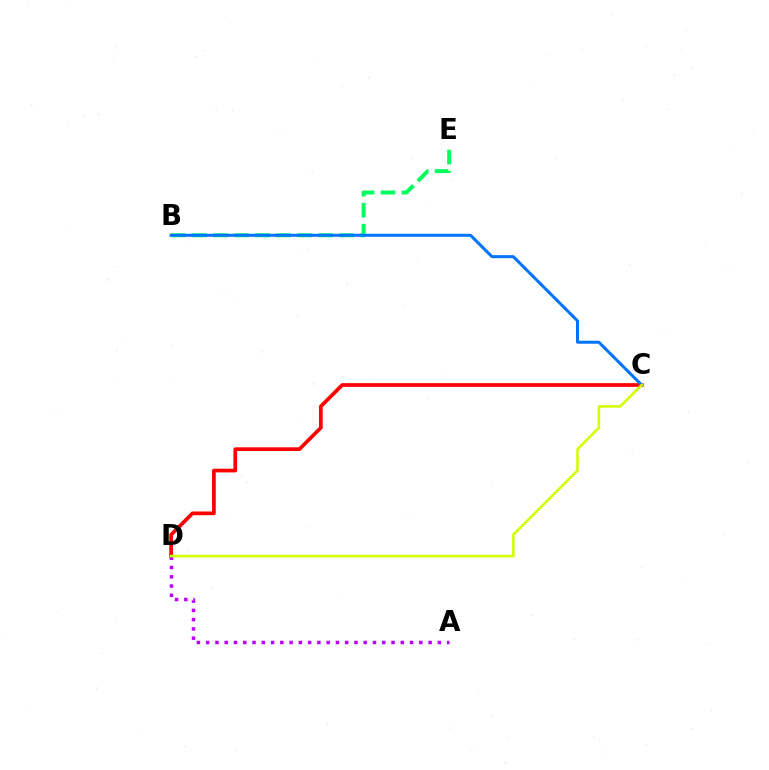{('B', 'E'): [{'color': '#00ff5c', 'line_style': 'dashed', 'thickness': 2.86}], ('C', 'D'): [{'color': '#ff0000', 'line_style': 'solid', 'thickness': 2.67}, {'color': '#d1ff00', 'line_style': 'solid', 'thickness': 1.86}], ('B', 'C'): [{'color': '#0074ff', 'line_style': 'solid', 'thickness': 2.17}], ('A', 'D'): [{'color': '#b900ff', 'line_style': 'dotted', 'thickness': 2.52}]}